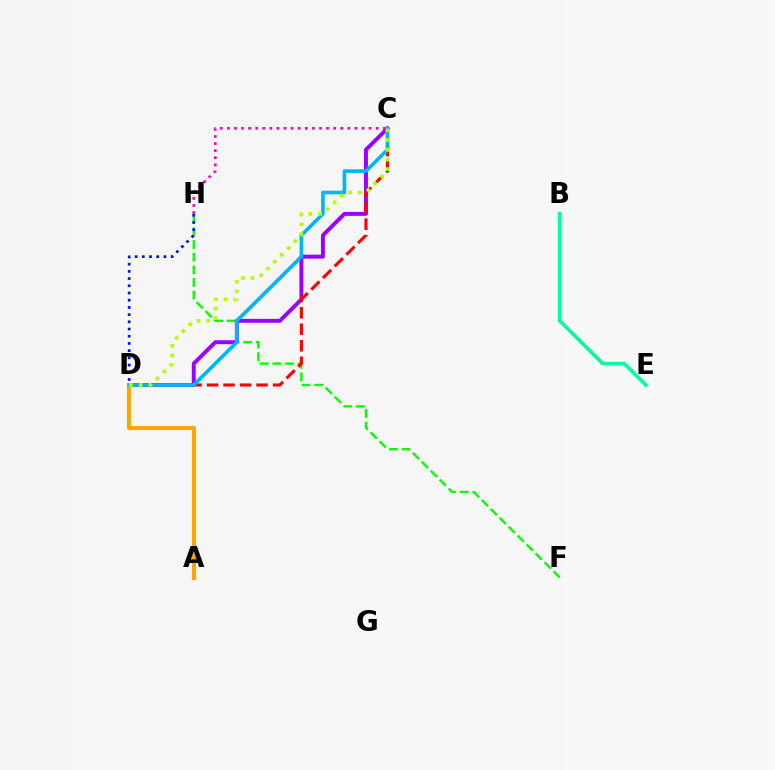{('B', 'E'): [{'color': '#00ff9d', 'line_style': 'solid', 'thickness': 2.65}], ('F', 'H'): [{'color': '#08ff00', 'line_style': 'dashed', 'thickness': 1.72}], ('C', 'D'): [{'color': '#9b00ff', 'line_style': 'solid', 'thickness': 2.83}, {'color': '#ff0000', 'line_style': 'dashed', 'thickness': 2.24}, {'color': '#00b5ff', 'line_style': 'solid', 'thickness': 2.62}, {'color': '#b3ff00', 'line_style': 'dotted', 'thickness': 2.63}], ('C', 'H'): [{'color': '#ff00bd', 'line_style': 'dotted', 'thickness': 1.92}], ('A', 'D'): [{'color': '#ffa500', 'line_style': 'solid', 'thickness': 2.95}], ('D', 'H'): [{'color': '#0010ff', 'line_style': 'dotted', 'thickness': 1.96}]}